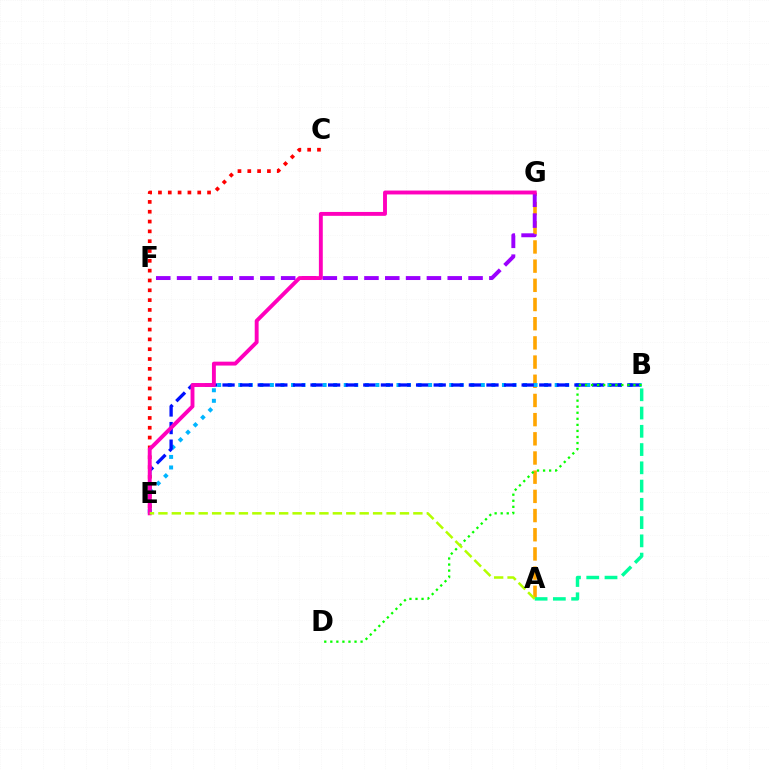{('A', 'G'): [{'color': '#ffa500', 'line_style': 'dashed', 'thickness': 2.61}], ('F', 'G'): [{'color': '#9b00ff', 'line_style': 'dashed', 'thickness': 2.83}], ('B', 'E'): [{'color': '#00b5ff', 'line_style': 'dotted', 'thickness': 2.87}, {'color': '#0010ff', 'line_style': 'dashed', 'thickness': 2.39}], ('C', 'E'): [{'color': '#ff0000', 'line_style': 'dotted', 'thickness': 2.67}], ('E', 'G'): [{'color': '#ff00bd', 'line_style': 'solid', 'thickness': 2.8}], ('B', 'D'): [{'color': '#08ff00', 'line_style': 'dotted', 'thickness': 1.64}], ('A', 'B'): [{'color': '#00ff9d', 'line_style': 'dashed', 'thickness': 2.48}], ('A', 'E'): [{'color': '#b3ff00', 'line_style': 'dashed', 'thickness': 1.82}]}